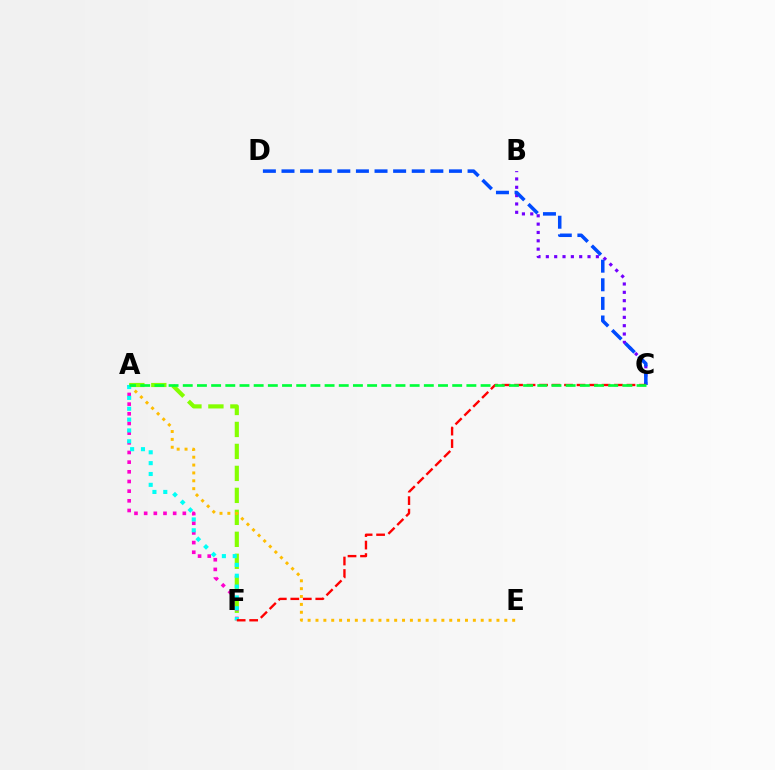{('A', 'F'): [{'color': '#84ff00', 'line_style': 'dashed', 'thickness': 2.99}, {'color': '#ff00cf', 'line_style': 'dotted', 'thickness': 2.63}, {'color': '#00fff6', 'line_style': 'dotted', 'thickness': 2.95}], ('A', 'E'): [{'color': '#ffbd00', 'line_style': 'dotted', 'thickness': 2.14}], ('B', 'C'): [{'color': '#7200ff', 'line_style': 'dotted', 'thickness': 2.27}], ('C', 'D'): [{'color': '#004bff', 'line_style': 'dashed', 'thickness': 2.53}], ('C', 'F'): [{'color': '#ff0000', 'line_style': 'dashed', 'thickness': 1.7}], ('A', 'C'): [{'color': '#00ff39', 'line_style': 'dashed', 'thickness': 1.93}]}